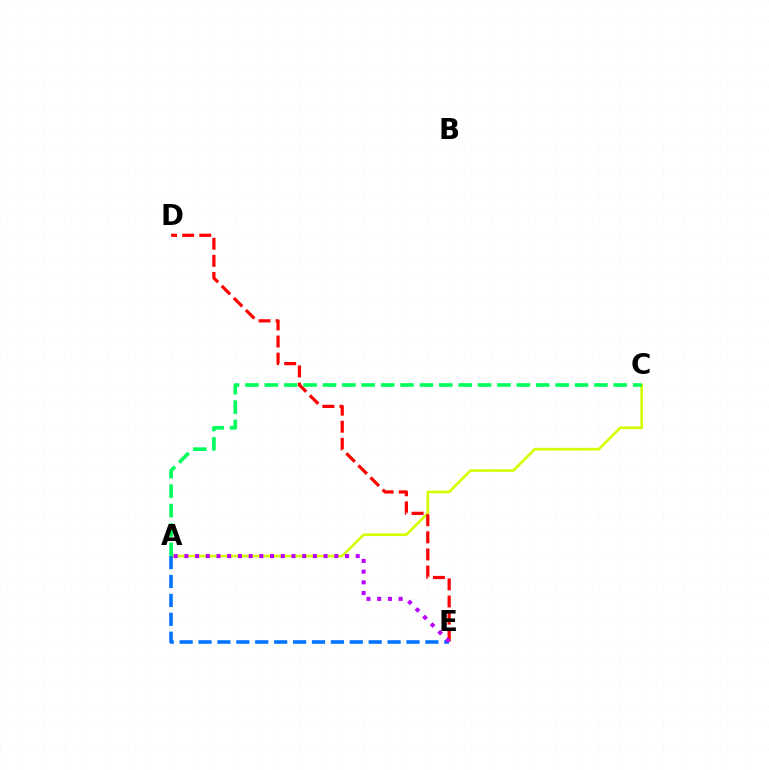{('A', 'C'): [{'color': '#d1ff00', 'line_style': 'solid', 'thickness': 1.91}, {'color': '#00ff5c', 'line_style': 'dashed', 'thickness': 2.63}], ('D', 'E'): [{'color': '#ff0000', 'line_style': 'dashed', 'thickness': 2.32}], ('A', 'E'): [{'color': '#0074ff', 'line_style': 'dashed', 'thickness': 2.57}, {'color': '#b900ff', 'line_style': 'dotted', 'thickness': 2.91}]}